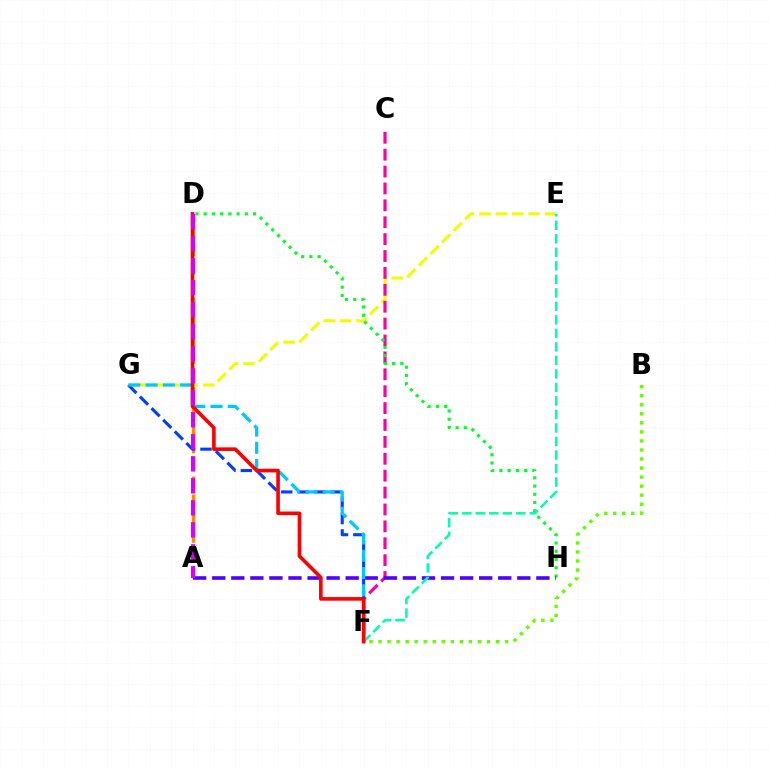{('E', 'G'): [{'color': '#eeff00', 'line_style': 'dashed', 'thickness': 2.22}], ('C', 'F'): [{'color': '#ff00a0', 'line_style': 'dashed', 'thickness': 2.3}], ('D', 'H'): [{'color': '#00ff27', 'line_style': 'dotted', 'thickness': 2.24}], ('A', 'D'): [{'color': '#ff8800', 'line_style': 'dashed', 'thickness': 2.43}, {'color': '#d600ff', 'line_style': 'dashed', 'thickness': 2.99}], ('F', 'G'): [{'color': '#003fff', 'line_style': 'dashed', 'thickness': 2.23}, {'color': '#00c7ff', 'line_style': 'dashed', 'thickness': 2.34}], ('A', 'H'): [{'color': '#4f00ff', 'line_style': 'dashed', 'thickness': 2.59}], ('E', 'F'): [{'color': '#00ffaf', 'line_style': 'dashed', 'thickness': 1.84}], ('B', 'F'): [{'color': '#66ff00', 'line_style': 'dotted', 'thickness': 2.46}], ('D', 'F'): [{'color': '#ff0000', 'line_style': 'solid', 'thickness': 2.6}]}